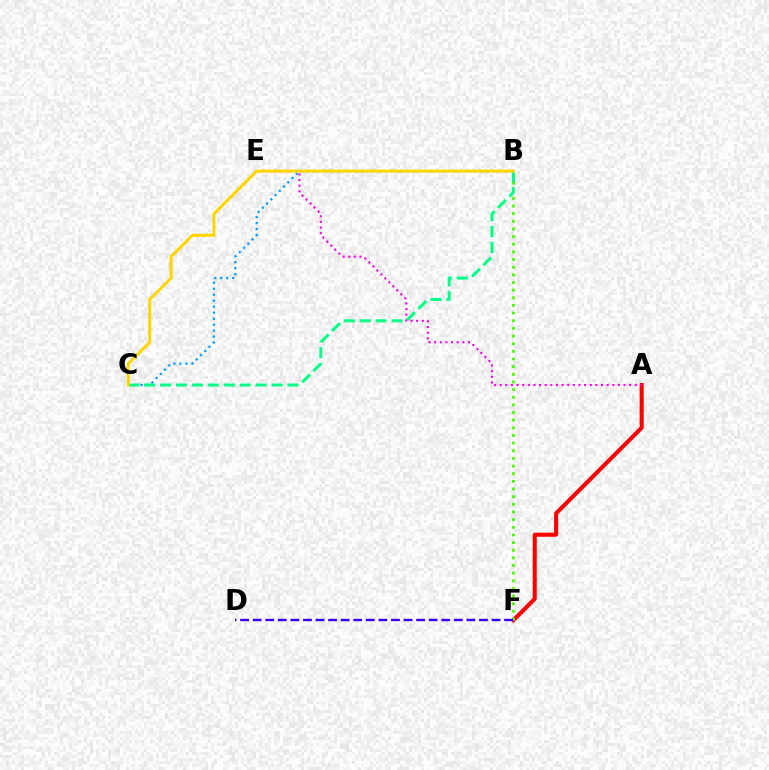{('A', 'F'): [{'color': '#ff0000', 'line_style': 'solid', 'thickness': 2.92}], ('A', 'E'): [{'color': '#ff00ed', 'line_style': 'dotted', 'thickness': 1.53}], ('B', 'F'): [{'color': '#4fff00', 'line_style': 'dotted', 'thickness': 2.08}], ('D', 'F'): [{'color': '#3700ff', 'line_style': 'dashed', 'thickness': 1.71}], ('B', 'C'): [{'color': '#009eff', 'line_style': 'dotted', 'thickness': 1.63}, {'color': '#00ff86', 'line_style': 'dashed', 'thickness': 2.16}, {'color': '#ffd500', 'line_style': 'solid', 'thickness': 2.16}]}